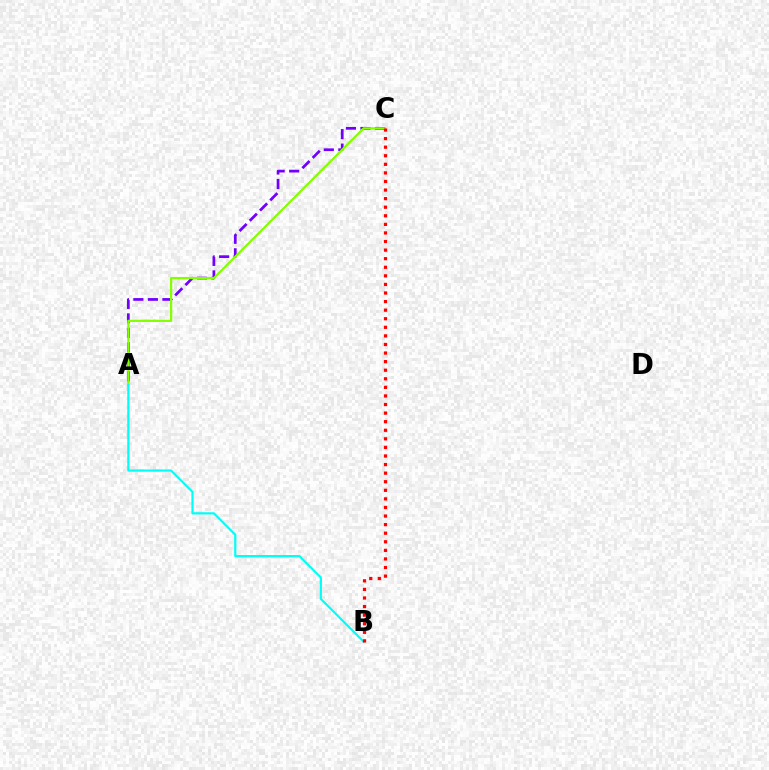{('A', 'C'): [{'color': '#7200ff', 'line_style': 'dashed', 'thickness': 1.97}, {'color': '#84ff00', 'line_style': 'solid', 'thickness': 1.6}], ('A', 'B'): [{'color': '#00fff6', 'line_style': 'solid', 'thickness': 1.58}], ('B', 'C'): [{'color': '#ff0000', 'line_style': 'dotted', 'thickness': 2.33}]}